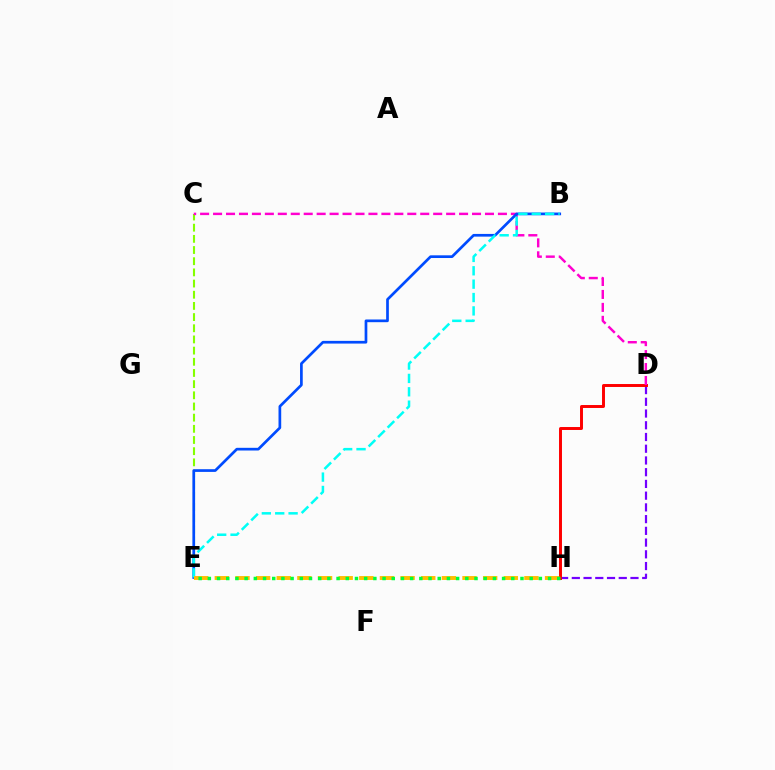{('C', 'E'): [{'color': '#84ff00', 'line_style': 'dashed', 'thickness': 1.52}], ('D', 'H'): [{'color': '#7200ff', 'line_style': 'dashed', 'thickness': 1.59}, {'color': '#ff0000', 'line_style': 'solid', 'thickness': 2.13}], ('C', 'D'): [{'color': '#ff00cf', 'line_style': 'dashed', 'thickness': 1.76}], ('B', 'E'): [{'color': '#004bff', 'line_style': 'solid', 'thickness': 1.95}, {'color': '#00fff6', 'line_style': 'dashed', 'thickness': 1.82}], ('E', 'H'): [{'color': '#ffbd00', 'line_style': 'dashed', 'thickness': 2.8}, {'color': '#00ff39', 'line_style': 'dotted', 'thickness': 2.5}]}